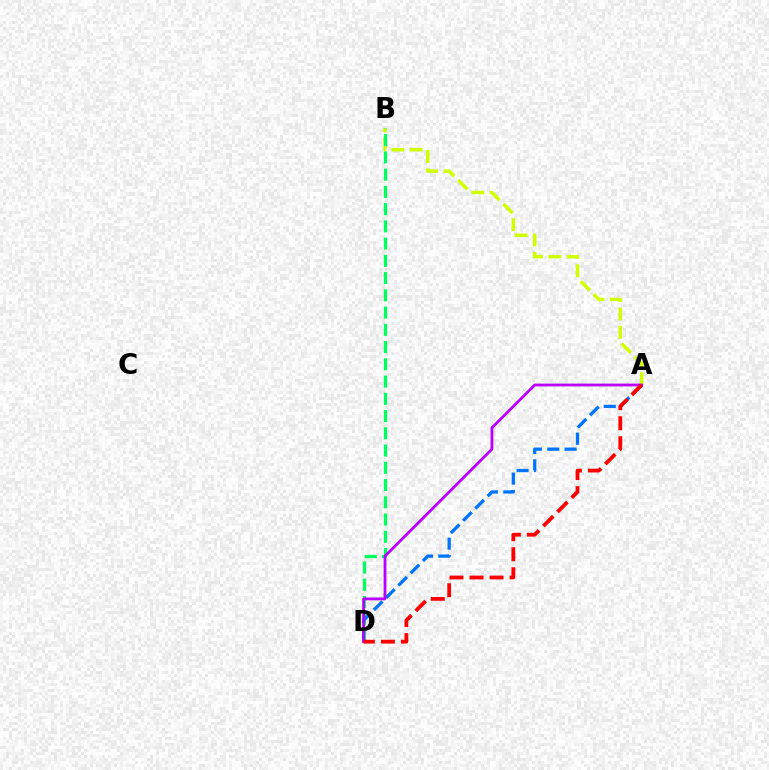{('A', 'B'): [{'color': '#d1ff00', 'line_style': 'dashed', 'thickness': 2.5}], ('B', 'D'): [{'color': '#00ff5c', 'line_style': 'dashed', 'thickness': 2.34}], ('A', 'D'): [{'color': '#0074ff', 'line_style': 'dashed', 'thickness': 2.36}, {'color': '#b900ff', 'line_style': 'solid', 'thickness': 2.02}, {'color': '#ff0000', 'line_style': 'dashed', 'thickness': 2.72}]}